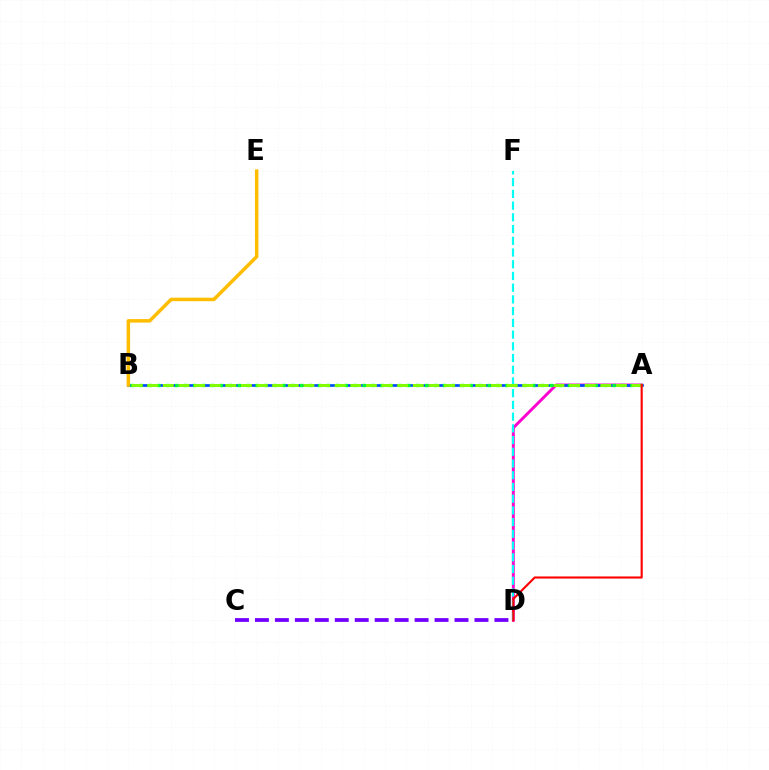{('A', 'D'): [{'color': '#ff00cf', 'line_style': 'solid', 'thickness': 2.1}, {'color': '#ff0000', 'line_style': 'solid', 'thickness': 1.53}], ('C', 'D'): [{'color': '#7200ff', 'line_style': 'dashed', 'thickness': 2.71}], ('A', 'B'): [{'color': '#004bff', 'line_style': 'solid', 'thickness': 1.94}, {'color': '#00ff39', 'line_style': 'dotted', 'thickness': 2.42}, {'color': '#84ff00', 'line_style': 'dashed', 'thickness': 2.12}], ('D', 'F'): [{'color': '#00fff6', 'line_style': 'dashed', 'thickness': 1.59}], ('B', 'E'): [{'color': '#ffbd00', 'line_style': 'solid', 'thickness': 2.52}]}